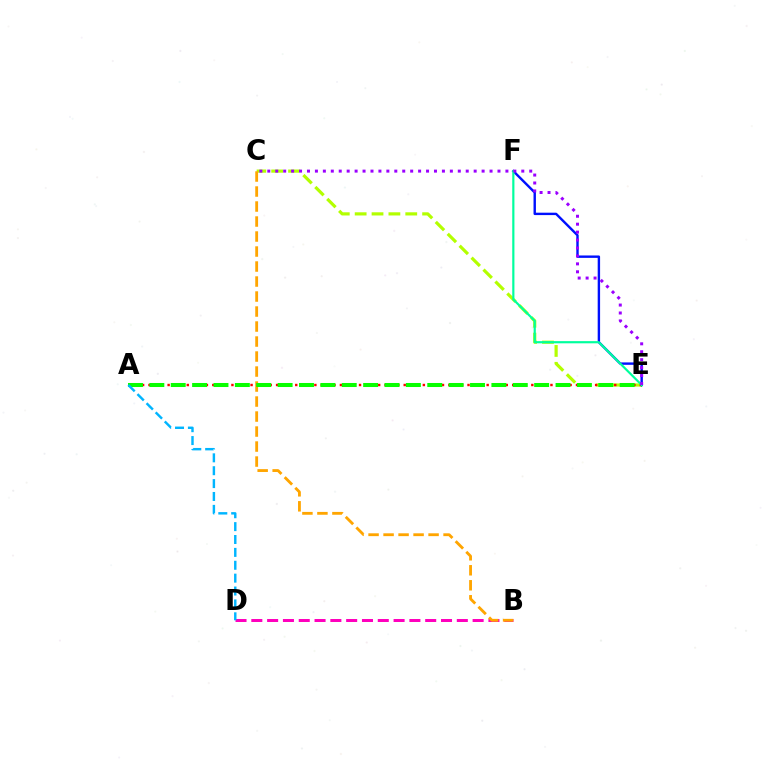{('B', 'D'): [{'color': '#ff00bd', 'line_style': 'dashed', 'thickness': 2.15}], ('C', 'E'): [{'color': '#b3ff00', 'line_style': 'dashed', 'thickness': 2.29}, {'color': '#9b00ff', 'line_style': 'dotted', 'thickness': 2.16}], ('B', 'C'): [{'color': '#ffa500', 'line_style': 'dashed', 'thickness': 2.04}], ('A', 'E'): [{'color': '#ff0000', 'line_style': 'dotted', 'thickness': 1.73}, {'color': '#08ff00', 'line_style': 'dashed', 'thickness': 2.9}], ('E', 'F'): [{'color': '#0010ff', 'line_style': 'solid', 'thickness': 1.73}, {'color': '#00ff9d', 'line_style': 'solid', 'thickness': 1.57}], ('A', 'D'): [{'color': '#00b5ff', 'line_style': 'dashed', 'thickness': 1.75}]}